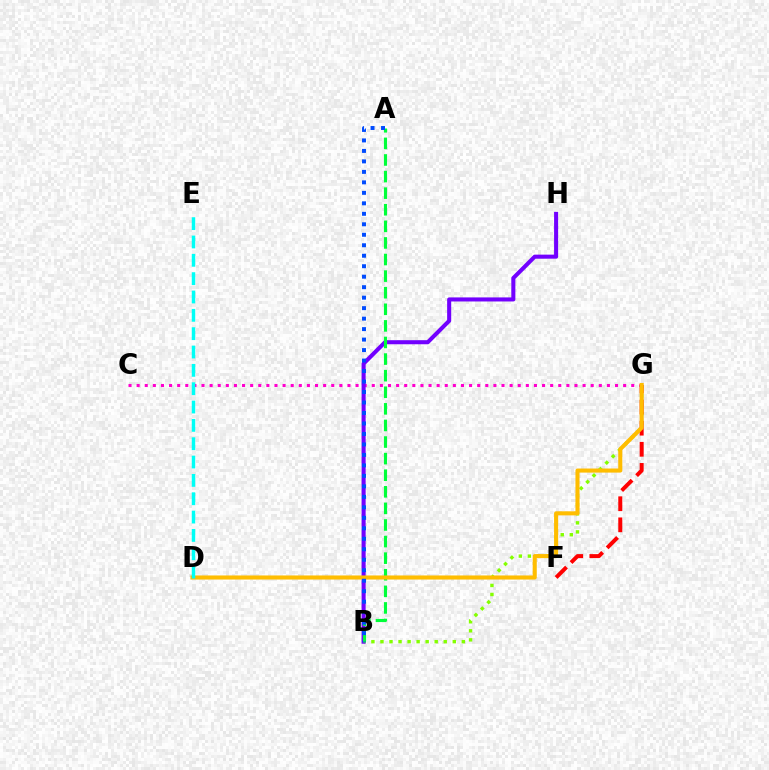{('C', 'G'): [{'color': '#ff00cf', 'line_style': 'dotted', 'thickness': 2.2}], ('B', 'G'): [{'color': '#84ff00', 'line_style': 'dotted', 'thickness': 2.46}], ('F', 'G'): [{'color': '#ff0000', 'line_style': 'dashed', 'thickness': 2.87}], ('B', 'H'): [{'color': '#7200ff', 'line_style': 'solid', 'thickness': 2.92}], ('A', 'B'): [{'color': '#00ff39', 'line_style': 'dashed', 'thickness': 2.25}, {'color': '#004bff', 'line_style': 'dotted', 'thickness': 2.85}], ('D', 'G'): [{'color': '#ffbd00', 'line_style': 'solid', 'thickness': 2.93}], ('D', 'E'): [{'color': '#00fff6', 'line_style': 'dashed', 'thickness': 2.49}]}